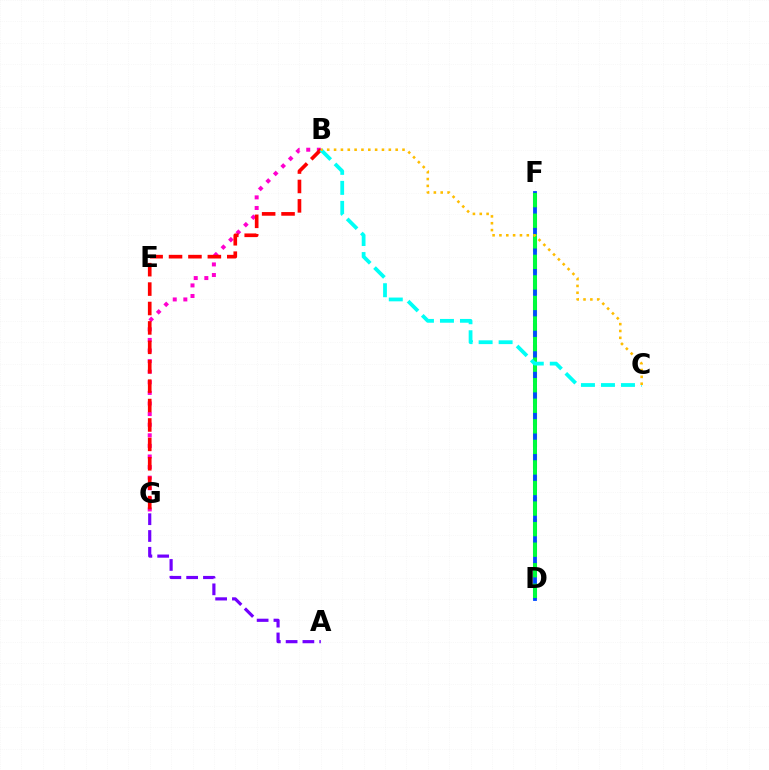{('B', 'G'): [{'color': '#ff00cf', 'line_style': 'dotted', 'thickness': 2.88}, {'color': '#ff0000', 'line_style': 'dashed', 'thickness': 2.64}], ('D', 'F'): [{'color': '#84ff00', 'line_style': 'dashed', 'thickness': 2.95}, {'color': '#004bff', 'line_style': 'solid', 'thickness': 2.76}, {'color': '#00ff39', 'line_style': 'dashed', 'thickness': 2.79}], ('A', 'G'): [{'color': '#7200ff', 'line_style': 'dashed', 'thickness': 2.28}], ('B', 'C'): [{'color': '#00fff6', 'line_style': 'dashed', 'thickness': 2.72}, {'color': '#ffbd00', 'line_style': 'dotted', 'thickness': 1.86}]}